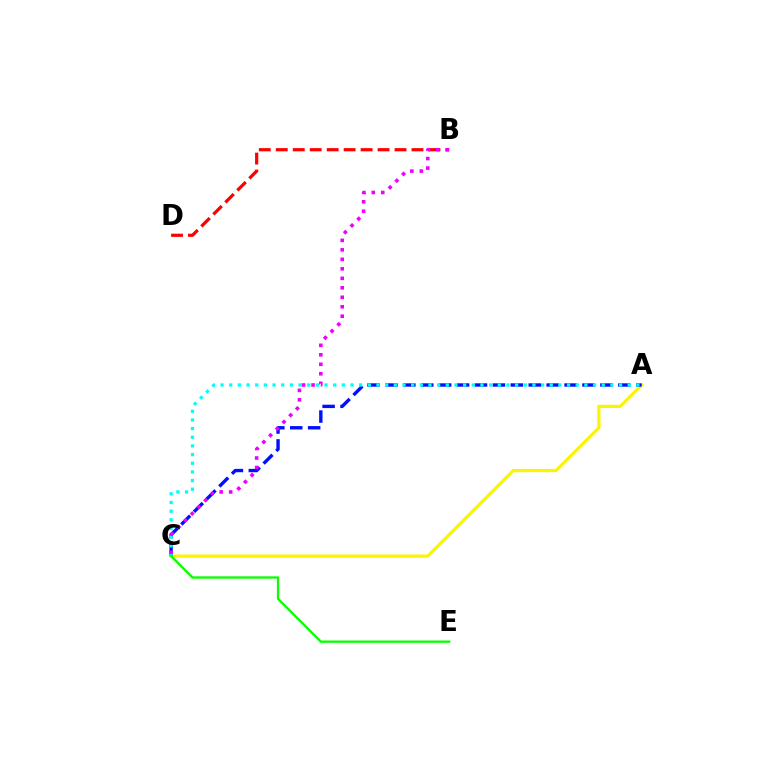{('A', 'C'): [{'color': '#fcf500', 'line_style': 'solid', 'thickness': 2.32}, {'color': '#0010ff', 'line_style': 'dashed', 'thickness': 2.43}, {'color': '#00fff6', 'line_style': 'dotted', 'thickness': 2.35}], ('B', 'D'): [{'color': '#ff0000', 'line_style': 'dashed', 'thickness': 2.3}], ('C', 'E'): [{'color': '#08ff00', 'line_style': 'solid', 'thickness': 1.67}], ('B', 'C'): [{'color': '#ee00ff', 'line_style': 'dotted', 'thickness': 2.58}]}